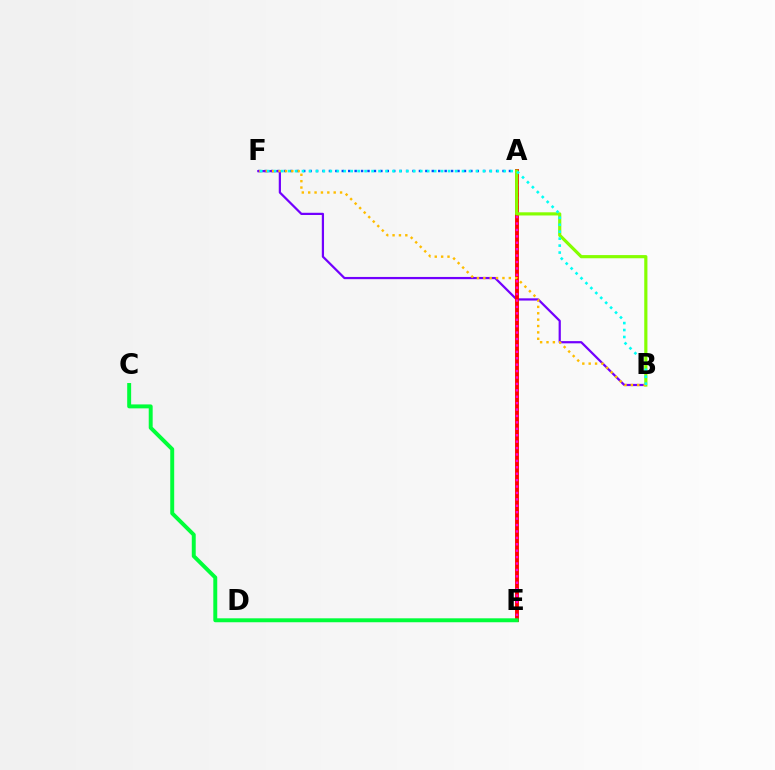{('A', 'F'): [{'color': '#004bff', 'line_style': 'dotted', 'thickness': 1.75}], ('B', 'F'): [{'color': '#7200ff', 'line_style': 'solid', 'thickness': 1.6}, {'color': '#ffbd00', 'line_style': 'dotted', 'thickness': 1.73}, {'color': '#00fff6', 'line_style': 'dotted', 'thickness': 1.89}], ('A', 'E'): [{'color': '#ff0000', 'line_style': 'solid', 'thickness': 2.8}, {'color': '#ff00cf', 'line_style': 'dotted', 'thickness': 1.74}], ('A', 'B'): [{'color': '#84ff00', 'line_style': 'solid', 'thickness': 2.28}], ('C', 'E'): [{'color': '#00ff39', 'line_style': 'solid', 'thickness': 2.84}]}